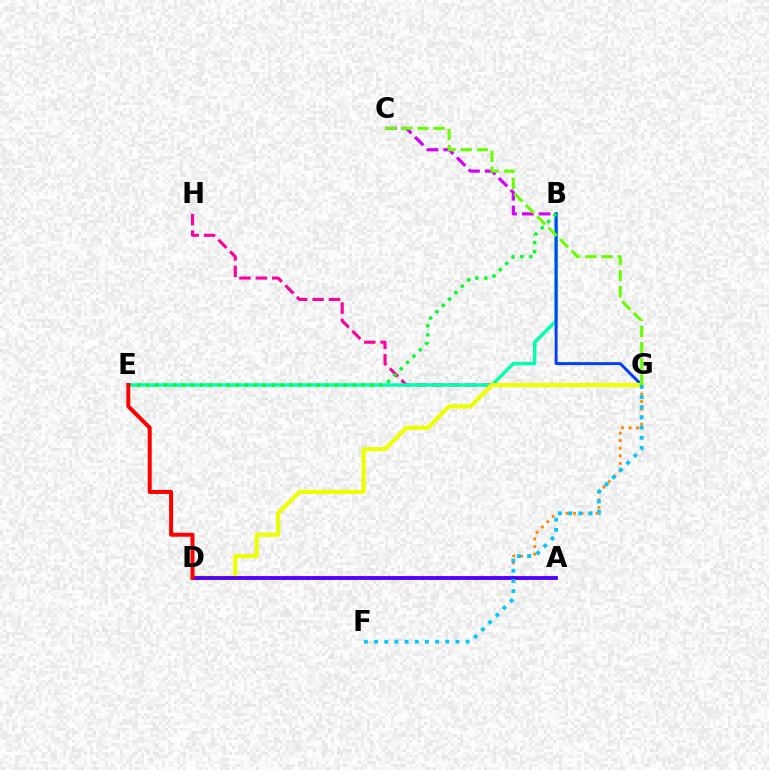{('B', 'C'): [{'color': '#d600ff', 'line_style': 'dashed', 'thickness': 2.28}], ('G', 'H'): [{'color': '#ff00a0', 'line_style': 'dashed', 'thickness': 2.23}], ('B', 'E'): [{'color': '#00ffaf', 'line_style': 'solid', 'thickness': 2.46}, {'color': '#00ff27', 'line_style': 'dotted', 'thickness': 2.44}], ('B', 'G'): [{'color': '#003fff', 'line_style': 'solid', 'thickness': 2.13}], ('D', 'G'): [{'color': '#eeff00', 'line_style': 'solid', 'thickness': 2.98}, {'color': '#ff8800', 'line_style': 'dotted', 'thickness': 2.05}], ('A', 'D'): [{'color': '#4f00ff', 'line_style': 'solid', 'thickness': 2.76}], ('F', 'G'): [{'color': '#00c7ff', 'line_style': 'dotted', 'thickness': 2.76}], ('C', 'G'): [{'color': '#66ff00', 'line_style': 'dashed', 'thickness': 2.2}], ('D', 'E'): [{'color': '#ff0000', 'line_style': 'solid', 'thickness': 2.86}]}